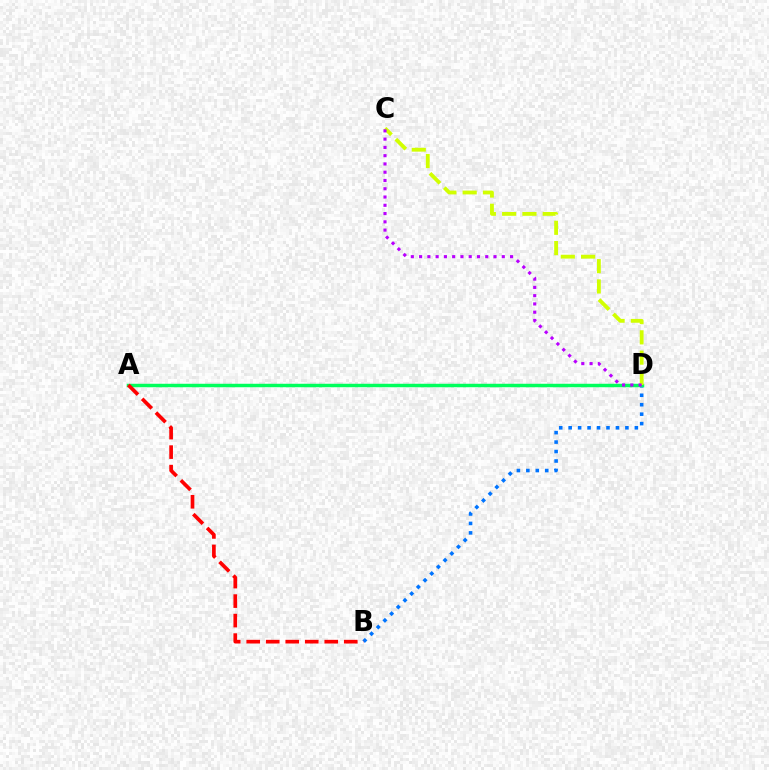{('B', 'D'): [{'color': '#0074ff', 'line_style': 'dotted', 'thickness': 2.57}], ('A', 'D'): [{'color': '#00ff5c', 'line_style': 'solid', 'thickness': 2.49}], ('C', 'D'): [{'color': '#d1ff00', 'line_style': 'dashed', 'thickness': 2.76}, {'color': '#b900ff', 'line_style': 'dotted', 'thickness': 2.25}], ('A', 'B'): [{'color': '#ff0000', 'line_style': 'dashed', 'thickness': 2.65}]}